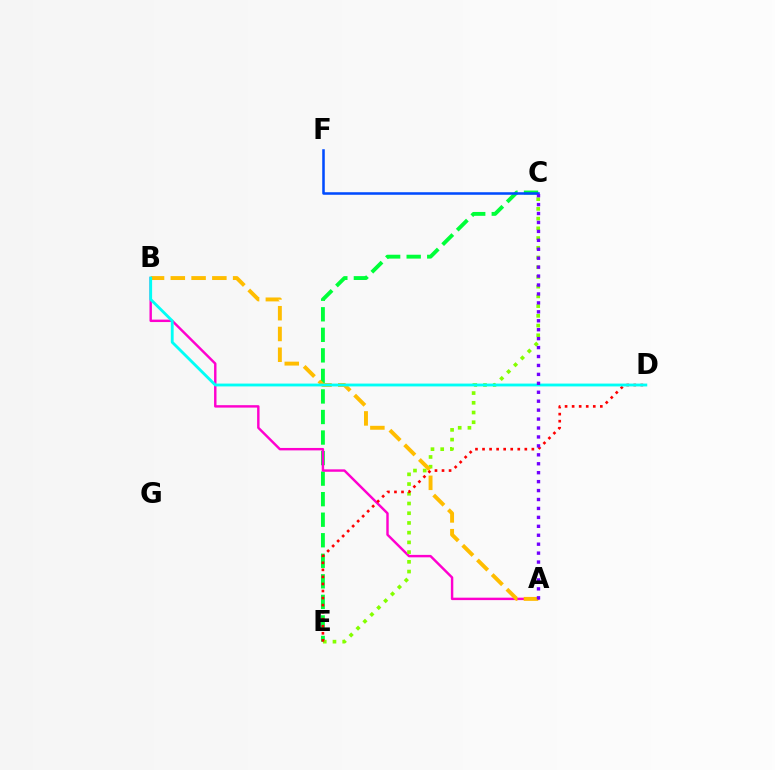{('C', 'E'): [{'color': '#00ff39', 'line_style': 'dashed', 'thickness': 2.79}, {'color': '#84ff00', 'line_style': 'dotted', 'thickness': 2.64}], ('A', 'B'): [{'color': '#ff00cf', 'line_style': 'solid', 'thickness': 1.75}, {'color': '#ffbd00', 'line_style': 'dashed', 'thickness': 2.82}], ('C', 'F'): [{'color': '#004bff', 'line_style': 'solid', 'thickness': 1.83}], ('D', 'E'): [{'color': '#ff0000', 'line_style': 'dotted', 'thickness': 1.91}], ('B', 'D'): [{'color': '#00fff6', 'line_style': 'solid', 'thickness': 2.04}], ('A', 'C'): [{'color': '#7200ff', 'line_style': 'dotted', 'thickness': 2.43}]}